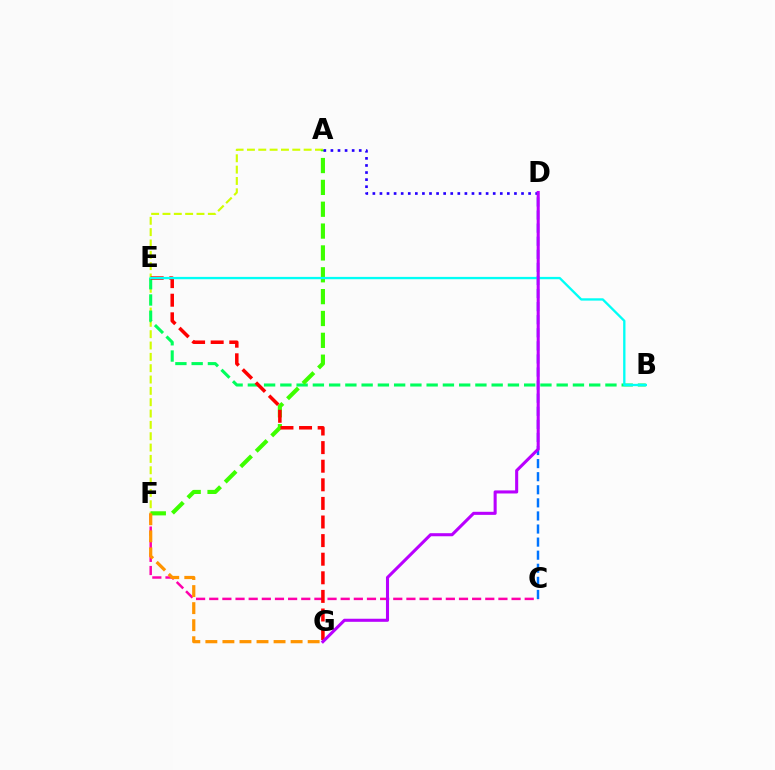{('C', 'F'): [{'color': '#ff00ac', 'line_style': 'dashed', 'thickness': 1.79}], ('A', 'F'): [{'color': '#d1ff00', 'line_style': 'dashed', 'thickness': 1.54}, {'color': '#3dff00', 'line_style': 'dashed', 'thickness': 2.97}], ('B', 'E'): [{'color': '#00ff5c', 'line_style': 'dashed', 'thickness': 2.21}, {'color': '#00fff6', 'line_style': 'solid', 'thickness': 1.68}], ('A', 'D'): [{'color': '#2500ff', 'line_style': 'dotted', 'thickness': 1.92}], ('E', 'G'): [{'color': '#ff0000', 'line_style': 'dashed', 'thickness': 2.53}], ('C', 'D'): [{'color': '#0074ff', 'line_style': 'dashed', 'thickness': 1.78}], ('F', 'G'): [{'color': '#ff9400', 'line_style': 'dashed', 'thickness': 2.32}], ('D', 'G'): [{'color': '#b900ff', 'line_style': 'solid', 'thickness': 2.21}]}